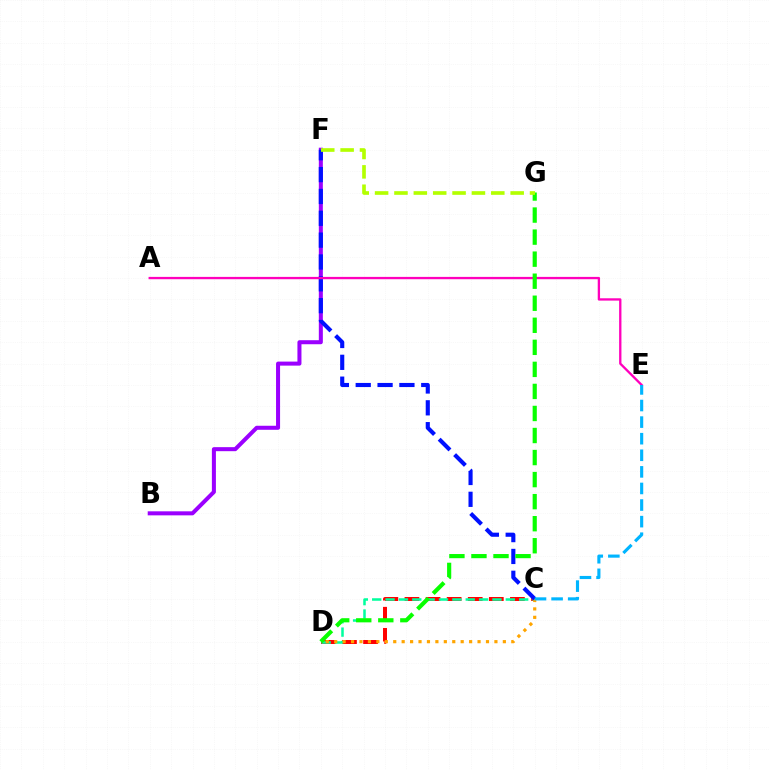{('C', 'D'): [{'color': '#ff0000', 'line_style': 'dashed', 'thickness': 2.87}, {'color': '#00ff9d', 'line_style': 'dashed', 'thickness': 1.82}, {'color': '#ffa500', 'line_style': 'dotted', 'thickness': 2.29}], ('B', 'F'): [{'color': '#9b00ff', 'line_style': 'solid', 'thickness': 2.9}], ('C', 'F'): [{'color': '#0010ff', 'line_style': 'dashed', 'thickness': 2.97}], ('A', 'E'): [{'color': '#ff00bd', 'line_style': 'solid', 'thickness': 1.67}], ('D', 'G'): [{'color': '#08ff00', 'line_style': 'dashed', 'thickness': 2.99}], ('F', 'G'): [{'color': '#b3ff00', 'line_style': 'dashed', 'thickness': 2.63}], ('C', 'E'): [{'color': '#00b5ff', 'line_style': 'dashed', 'thickness': 2.25}]}